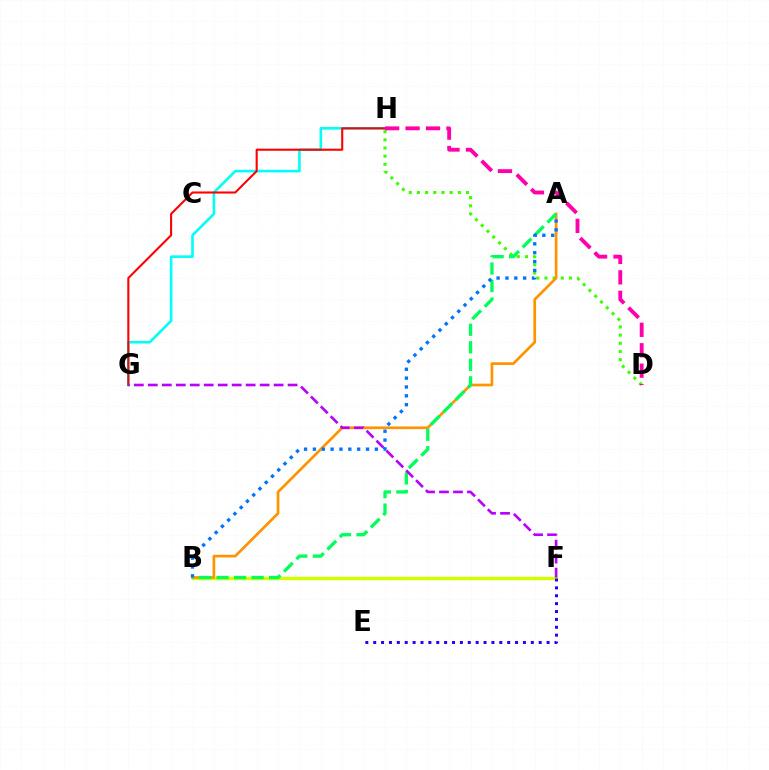{('D', 'H'): [{'color': '#3dff00', 'line_style': 'dotted', 'thickness': 2.22}, {'color': '#ff00ac', 'line_style': 'dashed', 'thickness': 2.78}], ('B', 'F'): [{'color': '#d1ff00', 'line_style': 'solid', 'thickness': 2.46}], ('A', 'B'): [{'color': '#ff9400', 'line_style': 'solid', 'thickness': 1.95}, {'color': '#00ff5c', 'line_style': 'dashed', 'thickness': 2.38}, {'color': '#0074ff', 'line_style': 'dotted', 'thickness': 2.41}], ('G', 'H'): [{'color': '#00fff6', 'line_style': 'solid', 'thickness': 1.88}, {'color': '#ff0000', 'line_style': 'solid', 'thickness': 1.5}], ('E', 'F'): [{'color': '#2500ff', 'line_style': 'dotted', 'thickness': 2.14}], ('F', 'G'): [{'color': '#b900ff', 'line_style': 'dashed', 'thickness': 1.9}]}